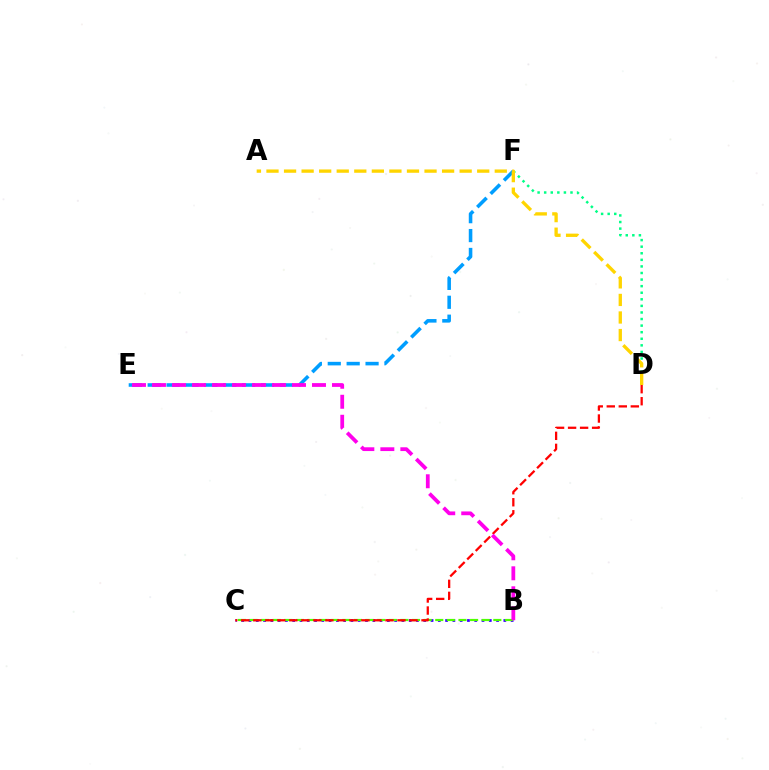{('B', 'C'): [{'color': '#3700ff', 'line_style': 'dotted', 'thickness': 1.98}, {'color': '#4fff00', 'line_style': 'dashed', 'thickness': 1.58}], ('D', 'F'): [{'color': '#00ff86', 'line_style': 'dotted', 'thickness': 1.79}], ('C', 'D'): [{'color': '#ff0000', 'line_style': 'dashed', 'thickness': 1.63}], ('E', 'F'): [{'color': '#009eff', 'line_style': 'dashed', 'thickness': 2.57}], ('B', 'E'): [{'color': '#ff00ed', 'line_style': 'dashed', 'thickness': 2.72}], ('A', 'D'): [{'color': '#ffd500', 'line_style': 'dashed', 'thickness': 2.39}]}